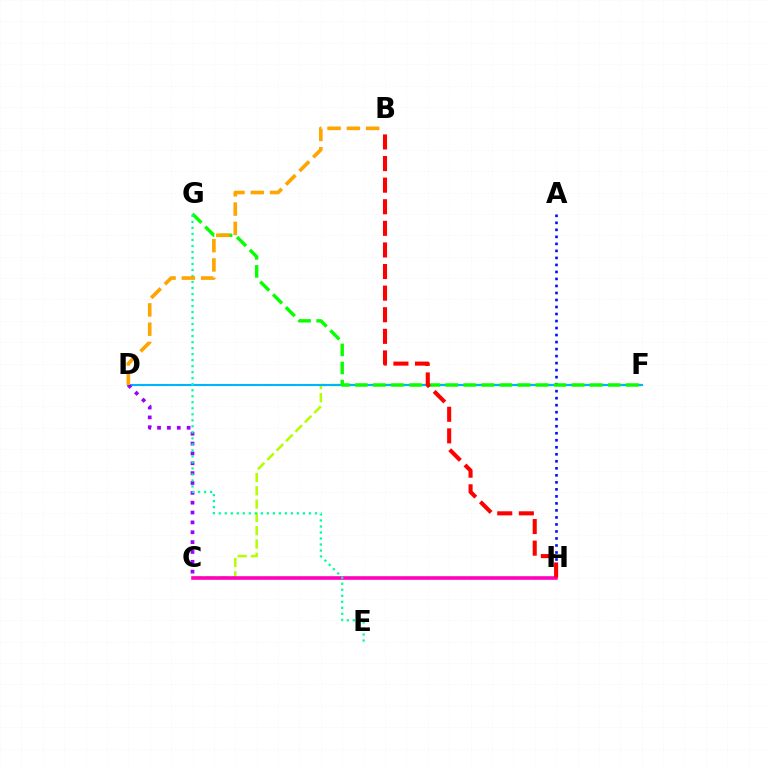{('A', 'H'): [{'color': '#0010ff', 'line_style': 'dotted', 'thickness': 1.91}], ('C', 'F'): [{'color': '#b3ff00', 'line_style': 'dashed', 'thickness': 1.81}], ('D', 'F'): [{'color': '#00b5ff', 'line_style': 'solid', 'thickness': 1.52}], ('C', 'H'): [{'color': '#ff00bd', 'line_style': 'solid', 'thickness': 2.6}], ('F', 'G'): [{'color': '#08ff00', 'line_style': 'dashed', 'thickness': 2.45}], ('C', 'D'): [{'color': '#9b00ff', 'line_style': 'dotted', 'thickness': 2.68}], ('B', 'H'): [{'color': '#ff0000', 'line_style': 'dashed', 'thickness': 2.93}], ('E', 'G'): [{'color': '#00ff9d', 'line_style': 'dotted', 'thickness': 1.63}], ('B', 'D'): [{'color': '#ffa500', 'line_style': 'dashed', 'thickness': 2.62}]}